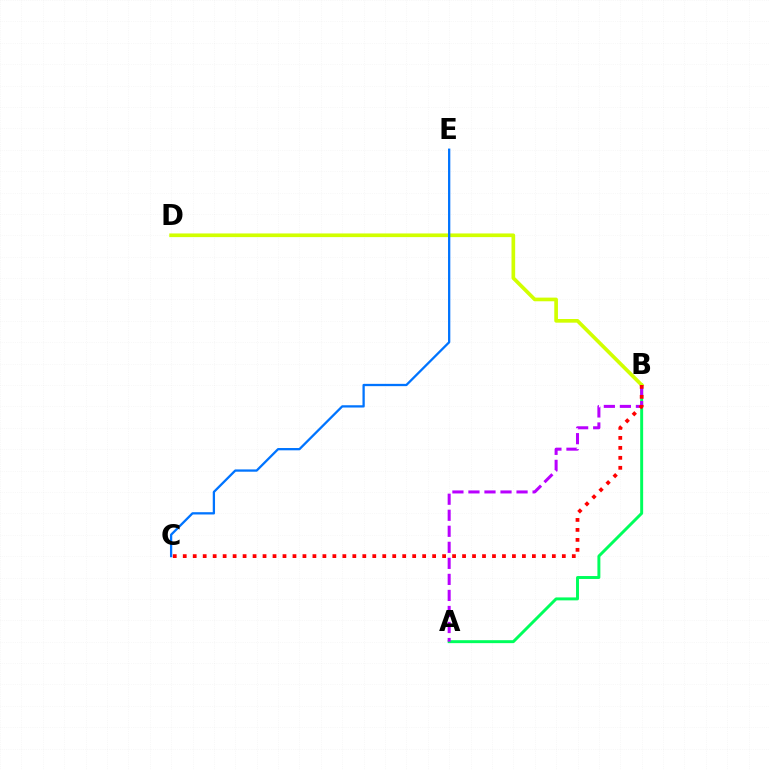{('A', 'B'): [{'color': '#00ff5c', 'line_style': 'solid', 'thickness': 2.12}, {'color': '#b900ff', 'line_style': 'dashed', 'thickness': 2.18}], ('B', 'D'): [{'color': '#d1ff00', 'line_style': 'solid', 'thickness': 2.64}], ('C', 'E'): [{'color': '#0074ff', 'line_style': 'solid', 'thickness': 1.65}], ('B', 'C'): [{'color': '#ff0000', 'line_style': 'dotted', 'thickness': 2.71}]}